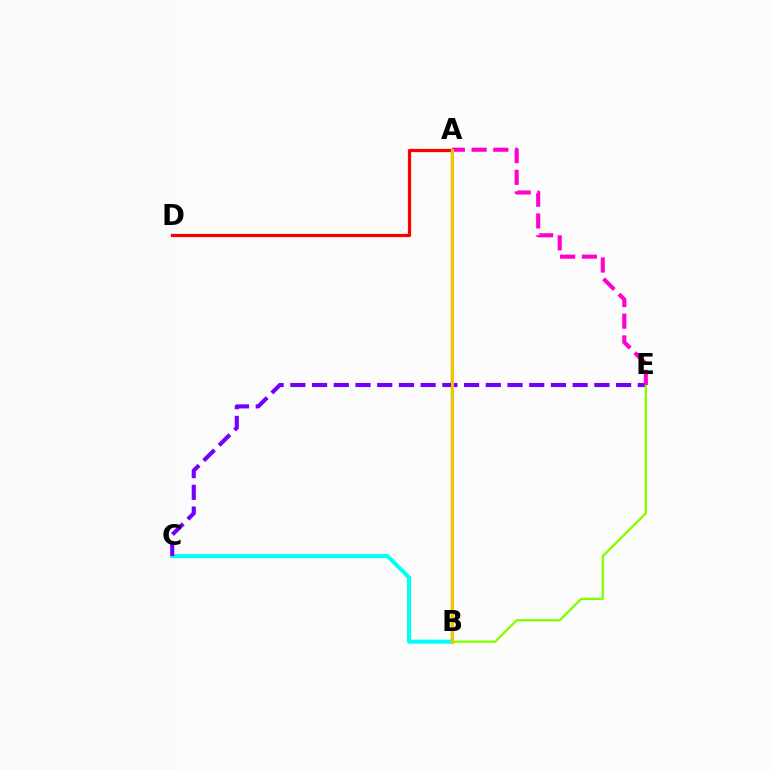{('A', 'D'): [{'color': '#ff0000', 'line_style': 'solid', 'thickness': 2.32}], ('A', 'B'): [{'color': '#004bff', 'line_style': 'solid', 'thickness': 2.09}, {'color': '#00ff39', 'line_style': 'solid', 'thickness': 1.79}, {'color': '#ffbd00', 'line_style': 'solid', 'thickness': 2.17}], ('B', 'C'): [{'color': '#00fff6', 'line_style': 'solid', 'thickness': 2.9}], ('C', 'E'): [{'color': '#7200ff', 'line_style': 'dashed', 'thickness': 2.95}], ('B', 'E'): [{'color': '#84ff00', 'line_style': 'solid', 'thickness': 1.68}], ('A', 'E'): [{'color': '#ff00cf', 'line_style': 'dashed', 'thickness': 2.95}]}